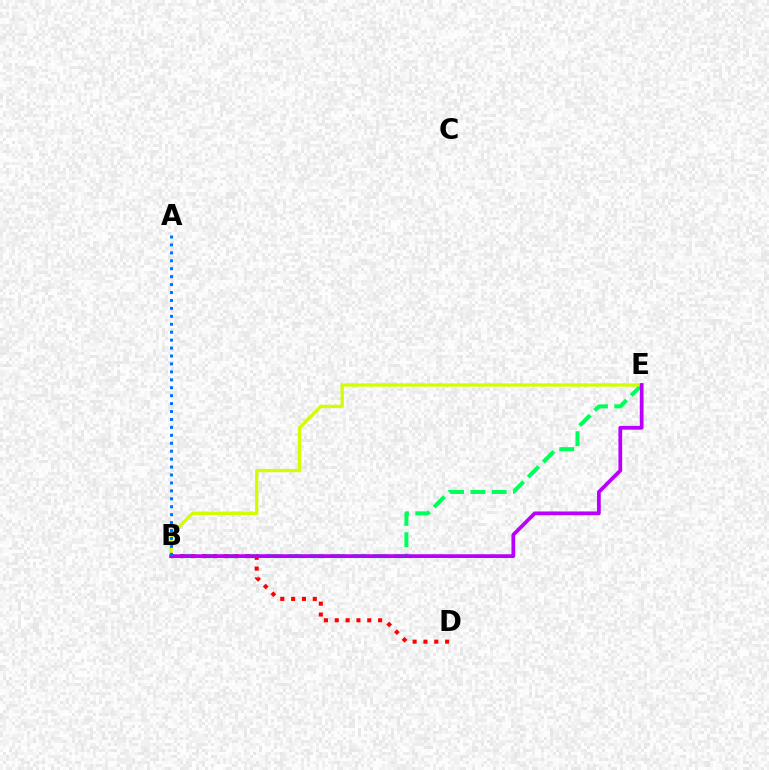{('B', 'E'): [{'color': '#00ff5c', 'line_style': 'dashed', 'thickness': 2.9}, {'color': '#d1ff00', 'line_style': 'solid', 'thickness': 2.38}, {'color': '#b900ff', 'line_style': 'solid', 'thickness': 2.7}], ('B', 'D'): [{'color': '#ff0000', 'line_style': 'dotted', 'thickness': 2.94}], ('A', 'B'): [{'color': '#0074ff', 'line_style': 'dotted', 'thickness': 2.16}]}